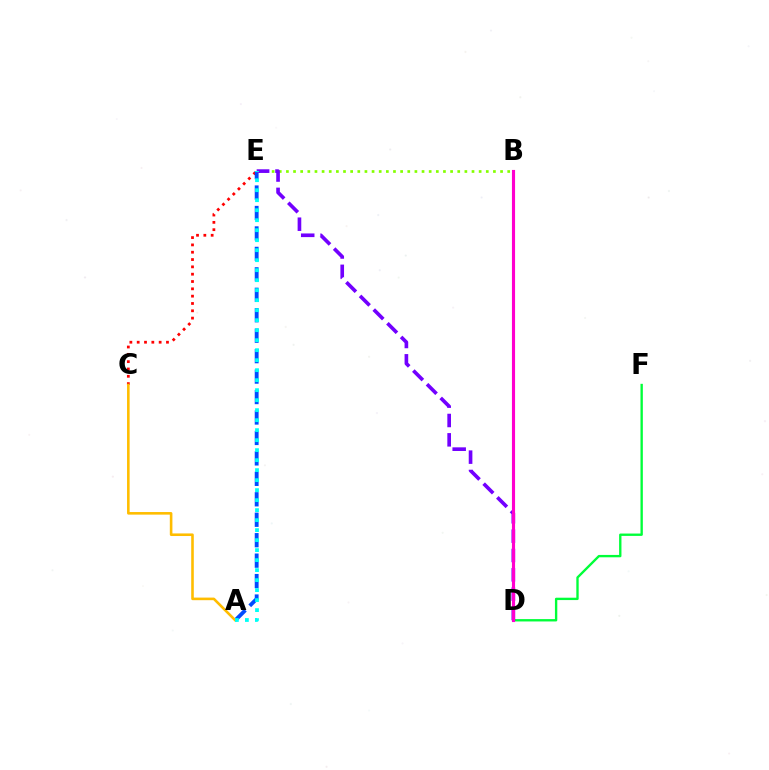{('C', 'E'): [{'color': '#ff0000', 'line_style': 'dotted', 'thickness': 1.99}], ('A', 'E'): [{'color': '#004bff', 'line_style': 'dashed', 'thickness': 2.78}, {'color': '#00fff6', 'line_style': 'dotted', 'thickness': 2.72}], ('A', 'C'): [{'color': '#ffbd00', 'line_style': 'solid', 'thickness': 1.87}], ('D', 'F'): [{'color': '#00ff39', 'line_style': 'solid', 'thickness': 1.7}], ('B', 'E'): [{'color': '#84ff00', 'line_style': 'dotted', 'thickness': 1.94}], ('D', 'E'): [{'color': '#7200ff', 'line_style': 'dashed', 'thickness': 2.63}], ('B', 'D'): [{'color': '#ff00cf', 'line_style': 'solid', 'thickness': 2.25}]}